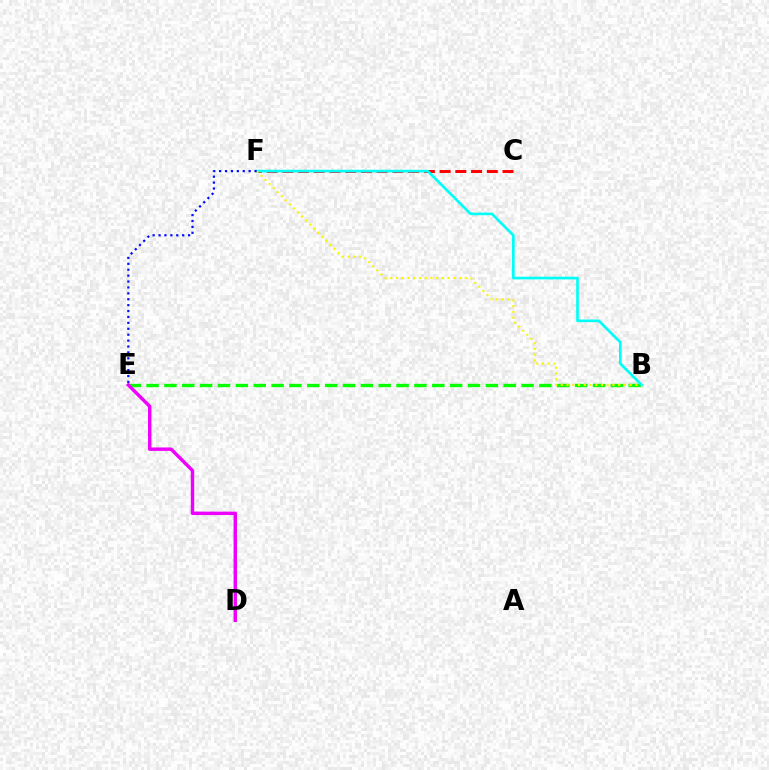{('B', 'E'): [{'color': '#08ff00', 'line_style': 'dashed', 'thickness': 2.43}], ('C', 'F'): [{'color': '#ff0000', 'line_style': 'dashed', 'thickness': 2.14}], ('B', 'F'): [{'color': '#00fff6', 'line_style': 'solid', 'thickness': 1.93}, {'color': '#fcf500', 'line_style': 'dotted', 'thickness': 1.56}], ('E', 'F'): [{'color': '#0010ff', 'line_style': 'dotted', 'thickness': 1.6}], ('D', 'E'): [{'color': '#ee00ff', 'line_style': 'solid', 'thickness': 2.47}]}